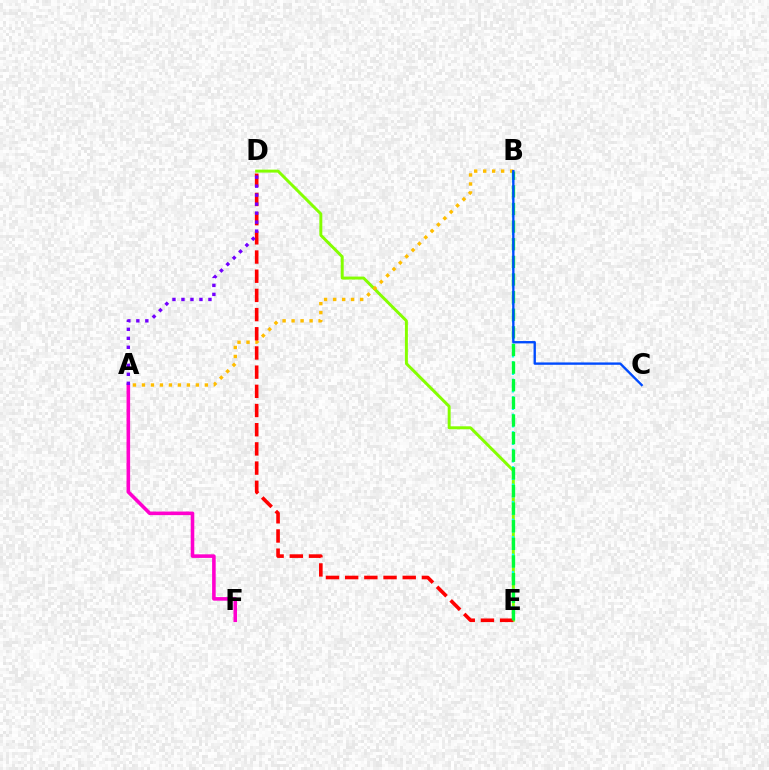{('D', 'E'): [{'color': '#84ff00', 'line_style': 'solid', 'thickness': 2.13}, {'color': '#ff0000', 'line_style': 'dashed', 'thickness': 2.61}], ('B', 'E'): [{'color': '#00fff6', 'line_style': 'dotted', 'thickness': 1.58}, {'color': '#00ff39', 'line_style': 'dashed', 'thickness': 2.39}], ('A', 'F'): [{'color': '#ff00cf', 'line_style': 'solid', 'thickness': 2.58}], ('A', 'B'): [{'color': '#ffbd00', 'line_style': 'dotted', 'thickness': 2.44}], ('B', 'C'): [{'color': '#004bff', 'line_style': 'solid', 'thickness': 1.7}], ('A', 'D'): [{'color': '#7200ff', 'line_style': 'dotted', 'thickness': 2.44}]}